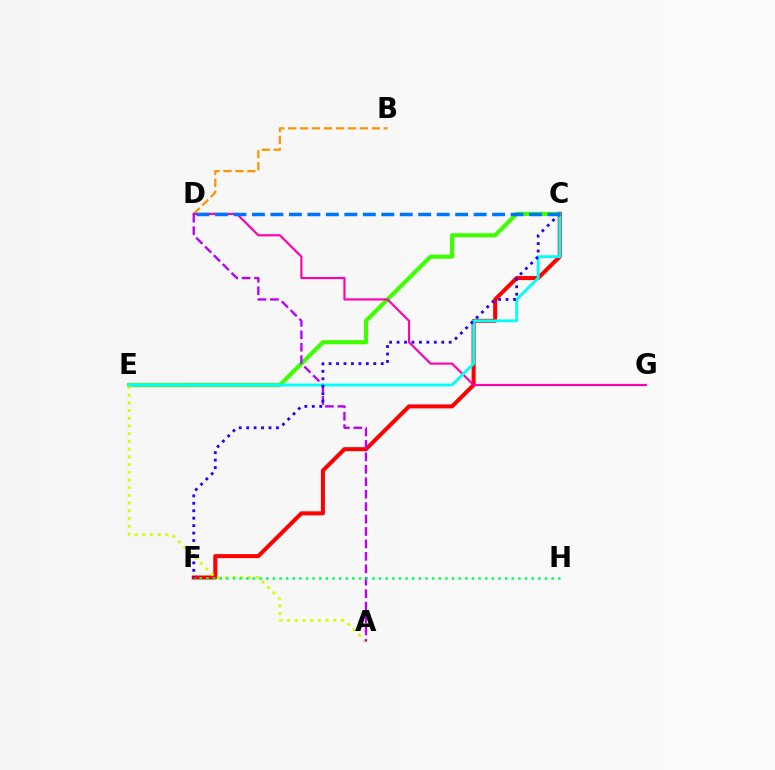{('C', 'E'): [{'color': '#3dff00', 'line_style': 'solid', 'thickness': 2.98}, {'color': '#00fff6', 'line_style': 'solid', 'thickness': 2.07}], ('C', 'F'): [{'color': '#ff0000', 'line_style': 'solid', 'thickness': 2.89}, {'color': '#2500ff', 'line_style': 'dotted', 'thickness': 2.02}], ('B', 'D'): [{'color': '#ff9400', 'line_style': 'dashed', 'thickness': 1.62}], ('D', 'G'): [{'color': '#ff00ac', 'line_style': 'solid', 'thickness': 1.55}], ('A', 'E'): [{'color': '#d1ff00', 'line_style': 'dotted', 'thickness': 2.09}], ('A', 'D'): [{'color': '#b900ff', 'line_style': 'dashed', 'thickness': 1.69}], ('F', 'H'): [{'color': '#00ff5c', 'line_style': 'dotted', 'thickness': 1.8}], ('C', 'D'): [{'color': '#0074ff', 'line_style': 'dashed', 'thickness': 2.51}]}